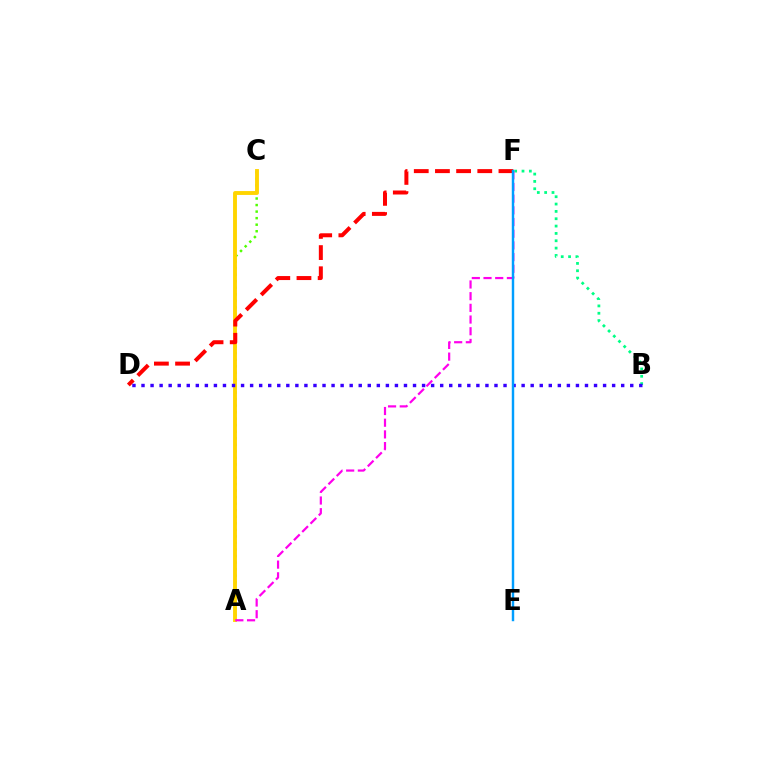{('A', 'C'): [{'color': '#4fff00', 'line_style': 'dotted', 'thickness': 1.78}, {'color': '#ffd500', 'line_style': 'solid', 'thickness': 2.79}], ('D', 'F'): [{'color': '#ff0000', 'line_style': 'dashed', 'thickness': 2.88}], ('B', 'F'): [{'color': '#00ff86', 'line_style': 'dotted', 'thickness': 1.99}], ('A', 'F'): [{'color': '#ff00ed', 'line_style': 'dashed', 'thickness': 1.59}], ('B', 'D'): [{'color': '#3700ff', 'line_style': 'dotted', 'thickness': 2.46}], ('E', 'F'): [{'color': '#009eff', 'line_style': 'solid', 'thickness': 1.76}]}